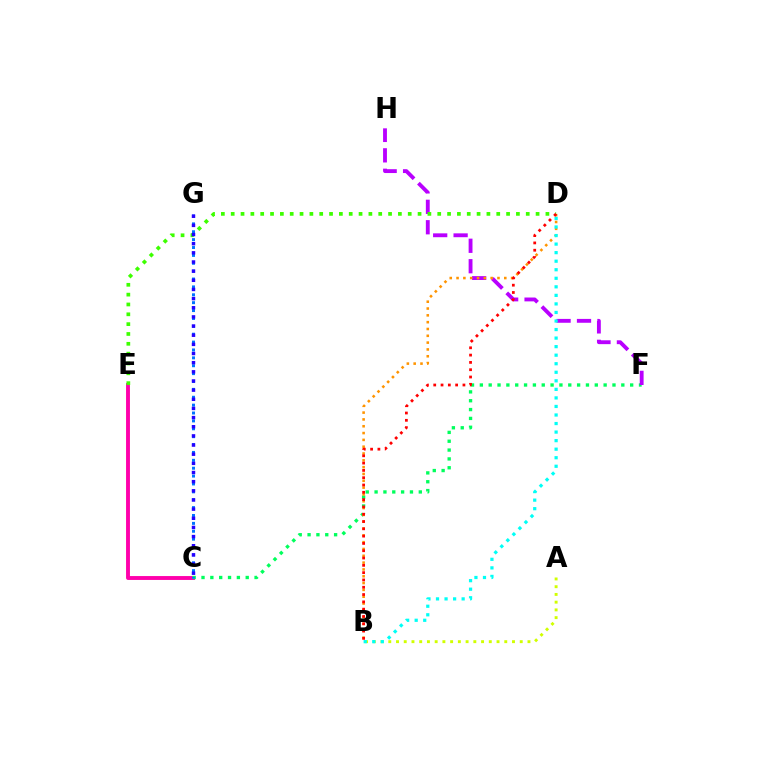{('A', 'B'): [{'color': '#d1ff00', 'line_style': 'dotted', 'thickness': 2.1}], ('C', 'E'): [{'color': '#ff00ac', 'line_style': 'solid', 'thickness': 2.8}], ('C', 'F'): [{'color': '#00ff5c', 'line_style': 'dotted', 'thickness': 2.4}], ('C', 'G'): [{'color': '#0074ff', 'line_style': 'dotted', 'thickness': 2.14}, {'color': '#2500ff', 'line_style': 'dotted', 'thickness': 2.49}], ('F', 'H'): [{'color': '#b900ff', 'line_style': 'dashed', 'thickness': 2.78}], ('B', 'D'): [{'color': '#ff9400', 'line_style': 'dotted', 'thickness': 1.85}, {'color': '#00fff6', 'line_style': 'dotted', 'thickness': 2.32}, {'color': '#ff0000', 'line_style': 'dotted', 'thickness': 1.98}], ('D', 'E'): [{'color': '#3dff00', 'line_style': 'dotted', 'thickness': 2.67}]}